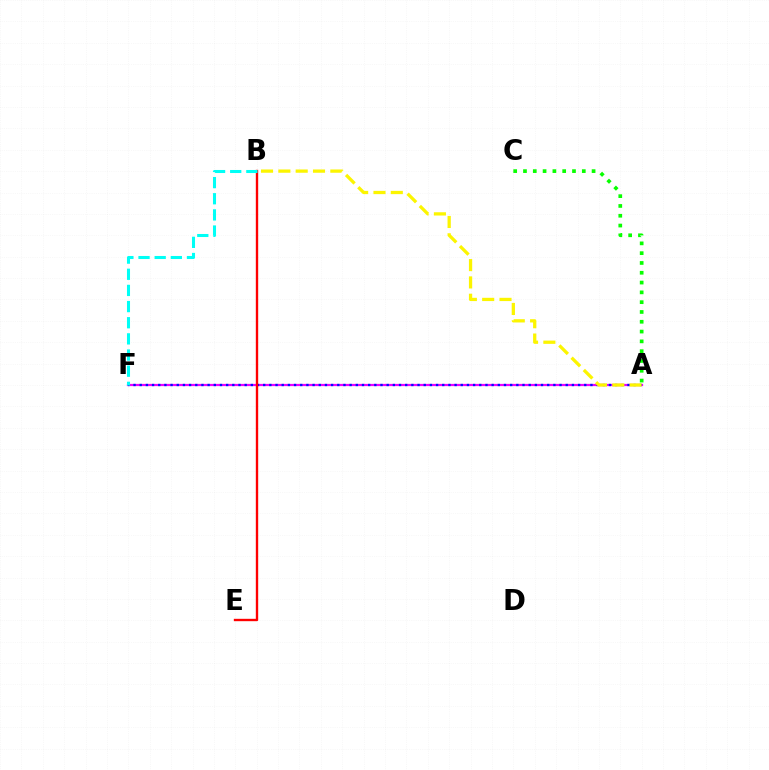{('A', 'F'): [{'color': '#ee00ff', 'line_style': 'solid', 'thickness': 1.6}, {'color': '#0010ff', 'line_style': 'dotted', 'thickness': 1.68}], ('A', 'B'): [{'color': '#fcf500', 'line_style': 'dashed', 'thickness': 2.35}], ('A', 'C'): [{'color': '#08ff00', 'line_style': 'dotted', 'thickness': 2.66}], ('B', 'E'): [{'color': '#ff0000', 'line_style': 'solid', 'thickness': 1.7}], ('B', 'F'): [{'color': '#00fff6', 'line_style': 'dashed', 'thickness': 2.19}]}